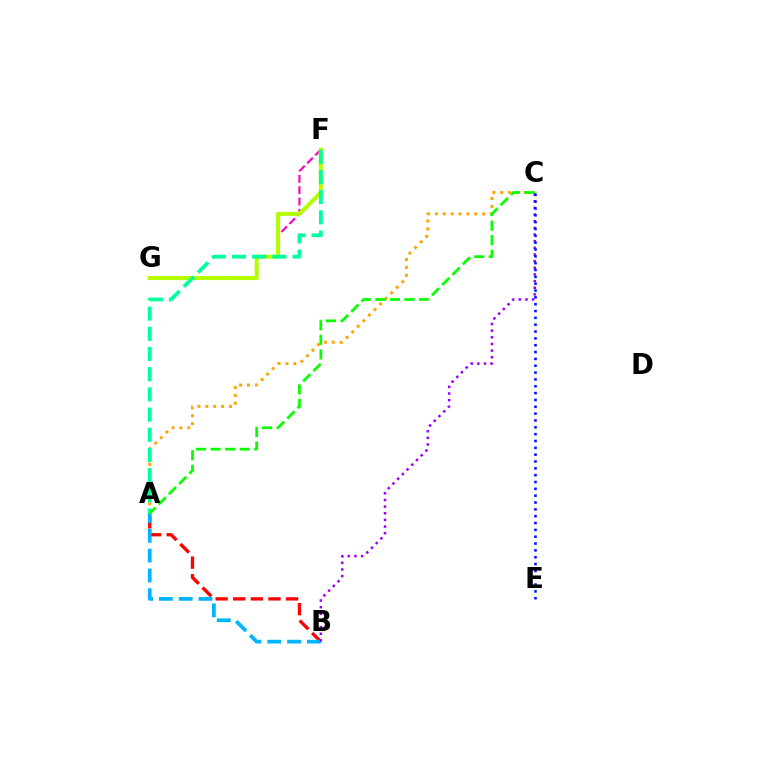{('F', 'G'): [{'color': '#ff00bd', 'line_style': 'dashed', 'thickness': 1.54}, {'color': '#b3ff00', 'line_style': 'solid', 'thickness': 2.91}], ('A', 'C'): [{'color': '#ffa500', 'line_style': 'dotted', 'thickness': 2.14}, {'color': '#08ff00', 'line_style': 'dashed', 'thickness': 1.98}], ('A', 'B'): [{'color': '#ff0000', 'line_style': 'dashed', 'thickness': 2.39}, {'color': '#00b5ff', 'line_style': 'dashed', 'thickness': 2.69}], ('B', 'C'): [{'color': '#9b00ff', 'line_style': 'dotted', 'thickness': 1.81}], ('A', 'F'): [{'color': '#00ff9d', 'line_style': 'dashed', 'thickness': 2.74}], ('C', 'E'): [{'color': '#0010ff', 'line_style': 'dotted', 'thickness': 1.86}]}